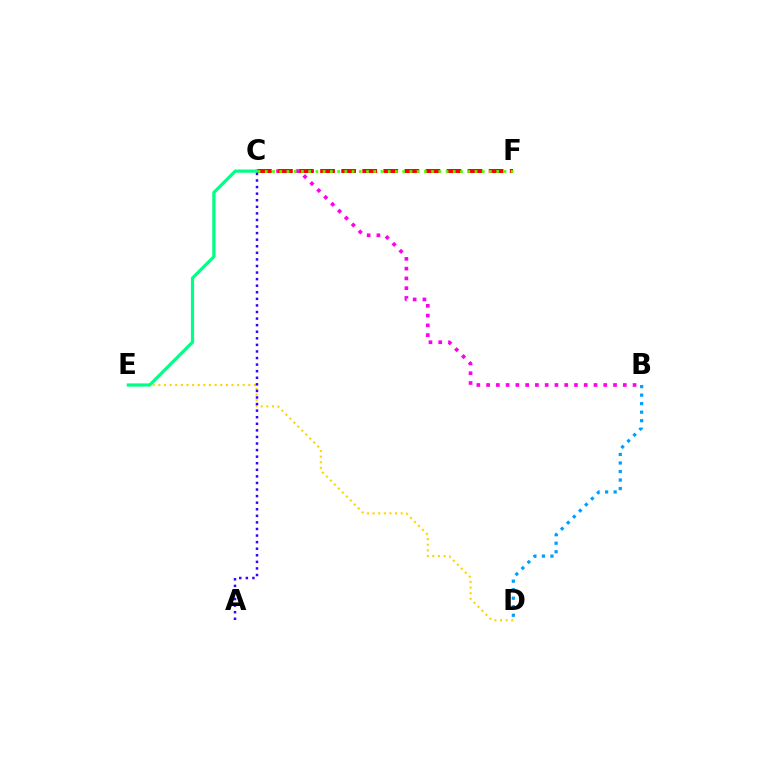{('B', 'C'): [{'color': '#ff00ed', 'line_style': 'dotted', 'thickness': 2.65}], ('C', 'F'): [{'color': '#ff0000', 'line_style': 'dashed', 'thickness': 2.86}, {'color': '#4fff00', 'line_style': 'dotted', 'thickness': 1.96}], ('D', 'E'): [{'color': '#ffd500', 'line_style': 'dotted', 'thickness': 1.53}], ('C', 'E'): [{'color': '#00ff86', 'line_style': 'solid', 'thickness': 2.33}], ('B', 'D'): [{'color': '#009eff', 'line_style': 'dotted', 'thickness': 2.32}], ('A', 'C'): [{'color': '#3700ff', 'line_style': 'dotted', 'thickness': 1.79}]}